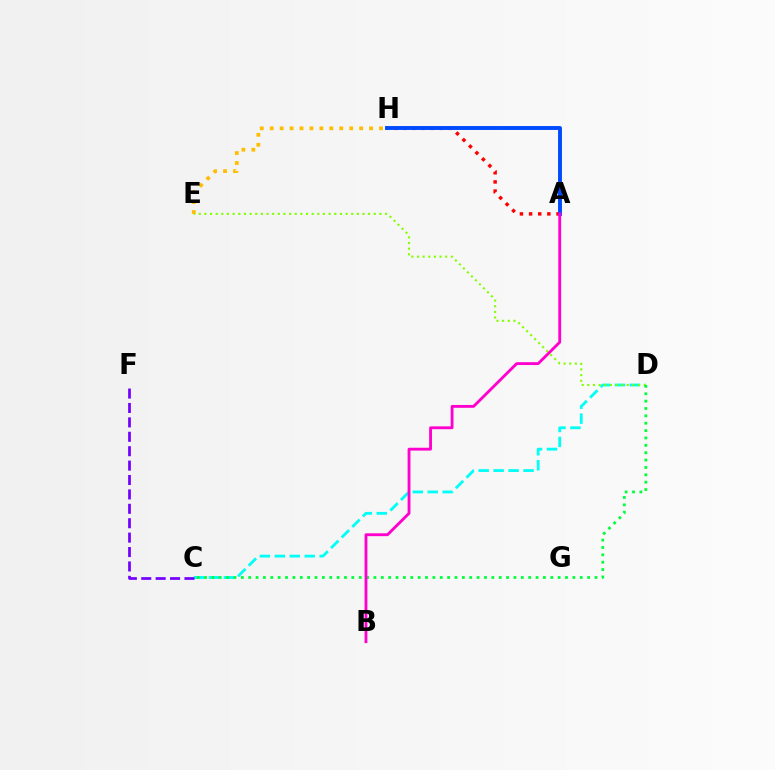{('A', 'H'): [{'color': '#ff0000', 'line_style': 'dotted', 'thickness': 2.48}, {'color': '#004bff', 'line_style': 'solid', 'thickness': 2.81}], ('C', 'D'): [{'color': '#00fff6', 'line_style': 'dashed', 'thickness': 2.03}, {'color': '#00ff39', 'line_style': 'dotted', 'thickness': 2.0}], ('D', 'E'): [{'color': '#84ff00', 'line_style': 'dotted', 'thickness': 1.53}], ('E', 'H'): [{'color': '#ffbd00', 'line_style': 'dotted', 'thickness': 2.7}], ('A', 'B'): [{'color': '#ff00cf', 'line_style': 'solid', 'thickness': 2.05}], ('C', 'F'): [{'color': '#7200ff', 'line_style': 'dashed', 'thickness': 1.96}]}